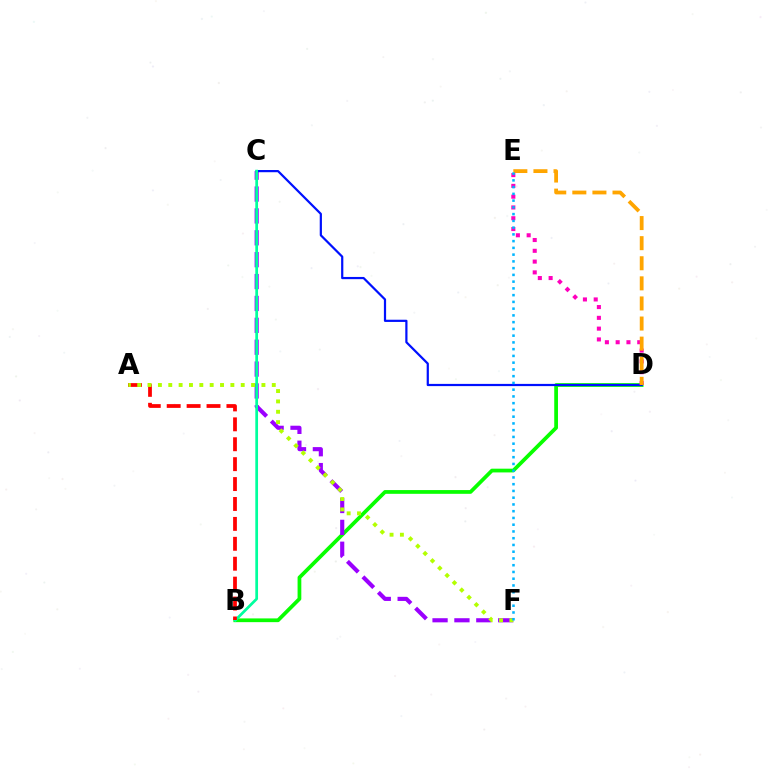{('B', 'D'): [{'color': '#08ff00', 'line_style': 'solid', 'thickness': 2.69}], ('C', 'F'): [{'color': '#9b00ff', 'line_style': 'dashed', 'thickness': 2.97}], ('C', 'D'): [{'color': '#0010ff', 'line_style': 'solid', 'thickness': 1.59}], ('D', 'E'): [{'color': '#ff00bd', 'line_style': 'dotted', 'thickness': 2.93}, {'color': '#ffa500', 'line_style': 'dashed', 'thickness': 2.73}], ('B', 'C'): [{'color': '#00ff9d', 'line_style': 'solid', 'thickness': 1.96}], ('A', 'B'): [{'color': '#ff0000', 'line_style': 'dashed', 'thickness': 2.7}], ('A', 'F'): [{'color': '#b3ff00', 'line_style': 'dotted', 'thickness': 2.81}], ('E', 'F'): [{'color': '#00b5ff', 'line_style': 'dotted', 'thickness': 1.83}]}